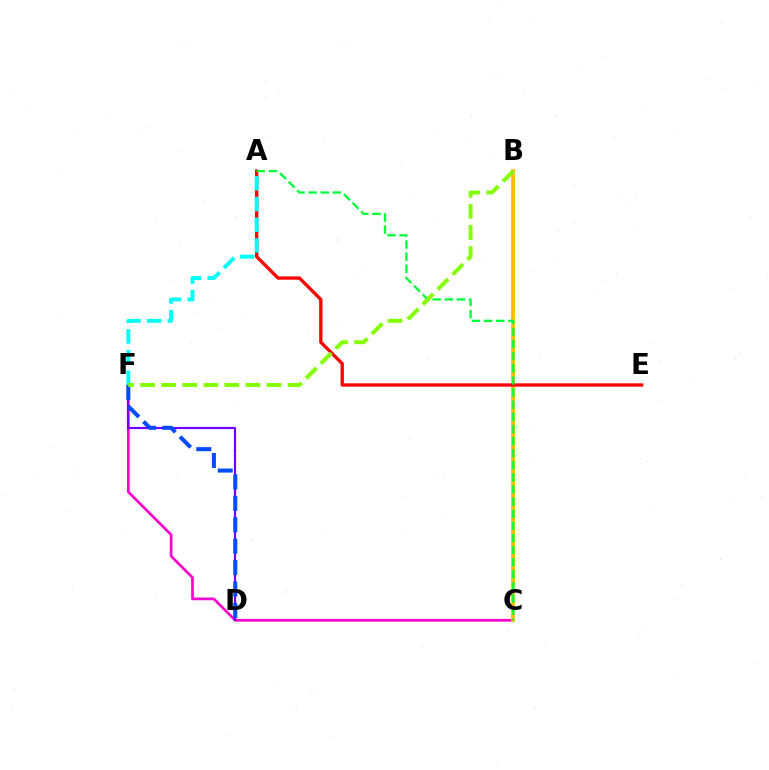{('C', 'F'): [{'color': '#ff00cf', 'line_style': 'solid', 'thickness': 1.94}], ('D', 'F'): [{'color': '#7200ff', 'line_style': 'solid', 'thickness': 1.58}, {'color': '#004bff', 'line_style': 'dashed', 'thickness': 2.91}], ('B', 'C'): [{'color': '#ffbd00', 'line_style': 'solid', 'thickness': 2.71}], ('A', 'E'): [{'color': '#ff0000', 'line_style': 'solid', 'thickness': 2.39}], ('A', 'C'): [{'color': '#00ff39', 'line_style': 'dashed', 'thickness': 1.65}], ('A', 'F'): [{'color': '#00fff6', 'line_style': 'dashed', 'thickness': 2.81}], ('B', 'F'): [{'color': '#84ff00', 'line_style': 'dashed', 'thickness': 2.86}]}